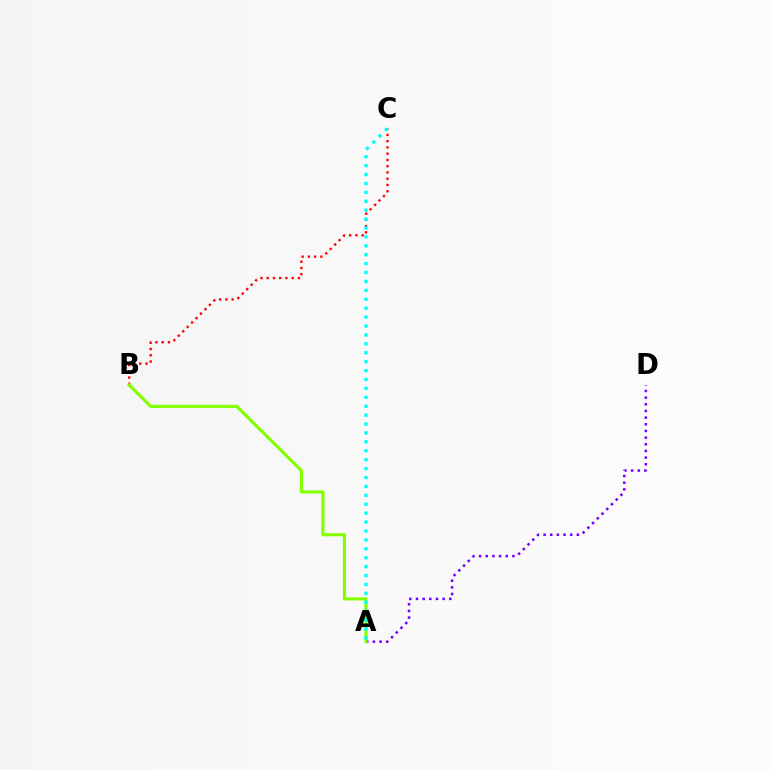{('A', 'D'): [{'color': '#7200ff', 'line_style': 'dotted', 'thickness': 1.81}], ('B', 'C'): [{'color': '#ff0000', 'line_style': 'dotted', 'thickness': 1.7}], ('A', 'B'): [{'color': '#84ff00', 'line_style': 'solid', 'thickness': 2.26}], ('A', 'C'): [{'color': '#00fff6', 'line_style': 'dotted', 'thickness': 2.42}]}